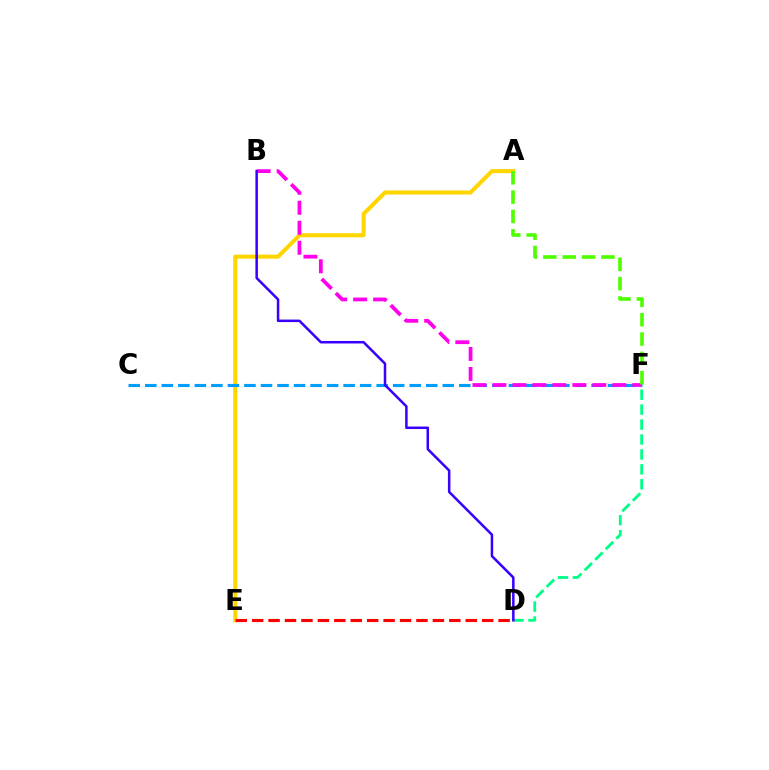{('D', 'F'): [{'color': '#00ff86', 'line_style': 'dashed', 'thickness': 2.03}], ('A', 'E'): [{'color': '#ffd500', 'line_style': 'solid', 'thickness': 2.92}], ('C', 'F'): [{'color': '#009eff', 'line_style': 'dashed', 'thickness': 2.25}], ('B', 'F'): [{'color': '#ff00ed', 'line_style': 'dashed', 'thickness': 2.71}], ('D', 'E'): [{'color': '#ff0000', 'line_style': 'dashed', 'thickness': 2.23}], ('A', 'F'): [{'color': '#4fff00', 'line_style': 'dashed', 'thickness': 2.63}], ('B', 'D'): [{'color': '#3700ff', 'line_style': 'solid', 'thickness': 1.81}]}